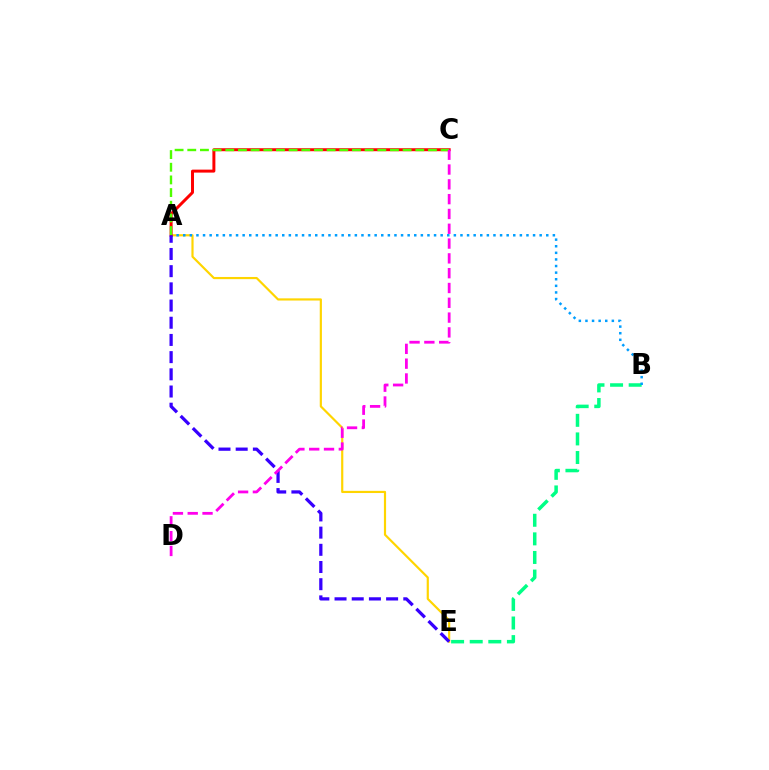{('B', 'E'): [{'color': '#00ff86', 'line_style': 'dashed', 'thickness': 2.53}], ('A', 'E'): [{'color': '#ffd500', 'line_style': 'solid', 'thickness': 1.57}, {'color': '#3700ff', 'line_style': 'dashed', 'thickness': 2.34}], ('A', 'B'): [{'color': '#009eff', 'line_style': 'dotted', 'thickness': 1.79}], ('A', 'C'): [{'color': '#ff0000', 'line_style': 'solid', 'thickness': 2.14}, {'color': '#4fff00', 'line_style': 'dashed', 'thickness': 1.72}], ('C', 'D'): [{'color': '#ff00ed', 'line_style': 'dashed', 'thickness': 2.01}]}